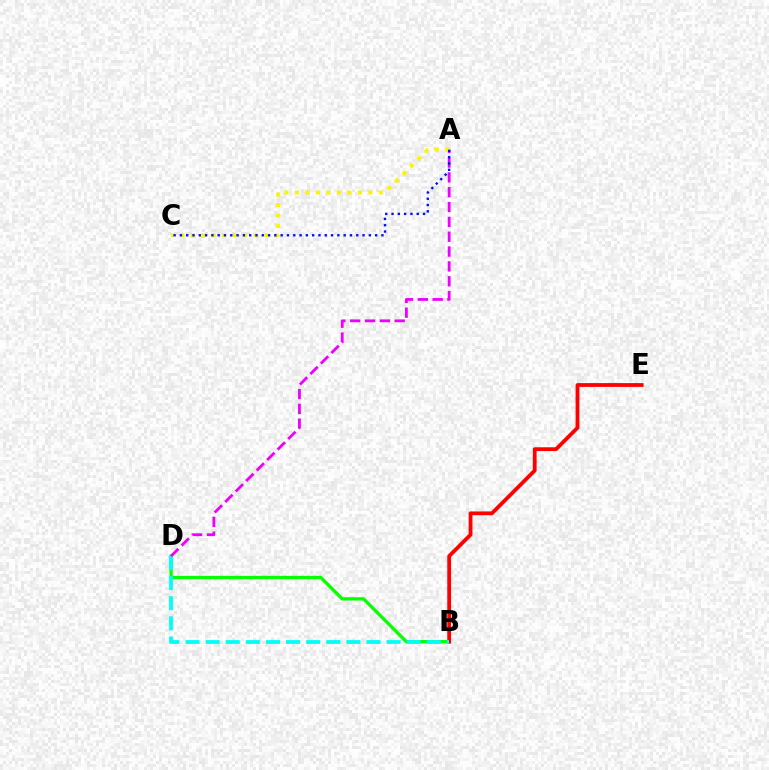{('B', 'D'): [{'color': '#08ff00', 'line_style': 'solid', 'thickness': 2.38}, {'color': '#00fff6', 'line_style': 'dashed', 'thickness': 2.73}], ('B', 'E'): [{'color': '#ff0000', 'line_style': 'solid', 'thickness': 2.73}], ('A', 'D'): [{'color': '#ee00ff', 'line_style': 'dashed', 'thickness': 2.02}], ('A', 'C'): [{'color': '#fcf500', 'line_style': 'dotted', 'thickness': 2.85}, {'color': '#0010ff', 'line_style': 'dotted', 'thickness': 1.71}]}